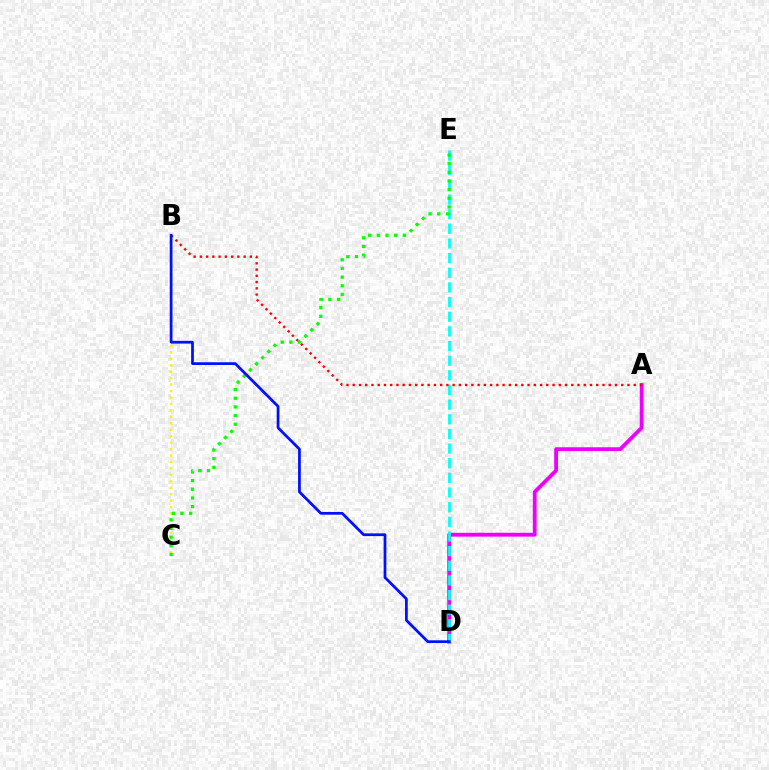{('A', 'D'): [{'color': '#ee00ff', 'line_style': 'solid', 'thickness': 2.75}], ('D', 'E'): [{'color': '#00fff6', 'line_style': 'dashed', 'thickness': 1.99}], ('B', 'C'): [{'color': '#fcf500', 'line_style': 'dotted', 'thickness': 1.75}], ('A', 'B'): [{'color': '#ff0000', 'line_style': 'dotted', 'thickness': 1.7}], ('C', 'E'): [{'color': '#08ff00', 'line_style': 'dotted', 'thickness': 2.35}], ('B', 'D'): [{'color': '#0010ff', 'line_style': 'solid', 'thickness': 1.97}]}